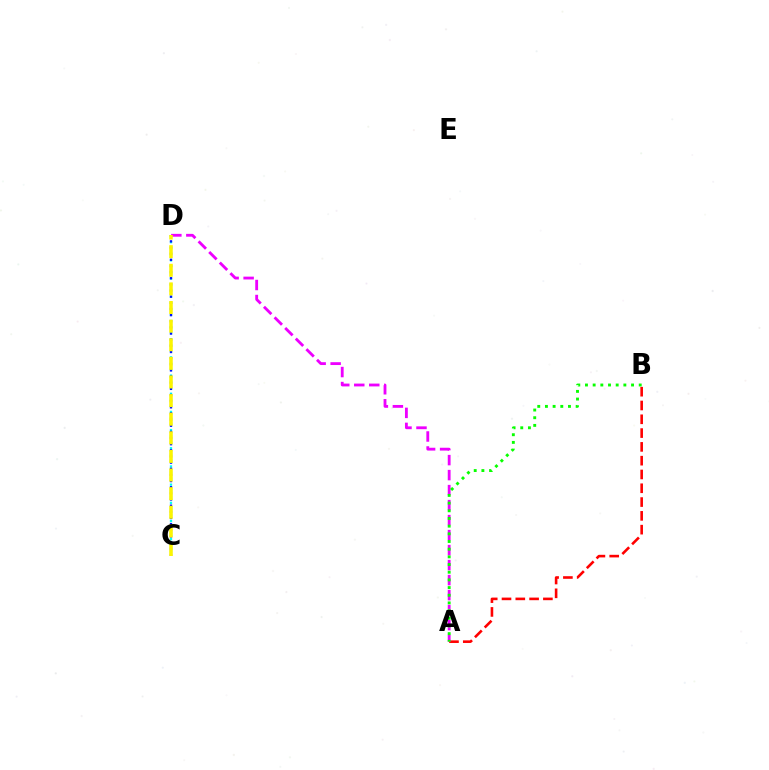{('C', 'D'): [{'color': '#00fff6', 'line_style': 'dotted', 'thickness': 1.65}, {'color': '#0010ff', 'line_style': 'dotted', 'thickness': 1.67}, {'color': '#fcf500', 'line_style': 'dashed', 'thickness': 2.53}], ('A', 'B'): [{'color': '#ff0000', 'line_style': 'dashed', 'thickness': 1.87}, {'color': '#08ff00', 'line_style': 'dotted', 'thickness': 2.09}], ('A', 'D'): [{'color': '#ee00ff', 'line_style': 'dashed', 'thickness': 2.04}]}